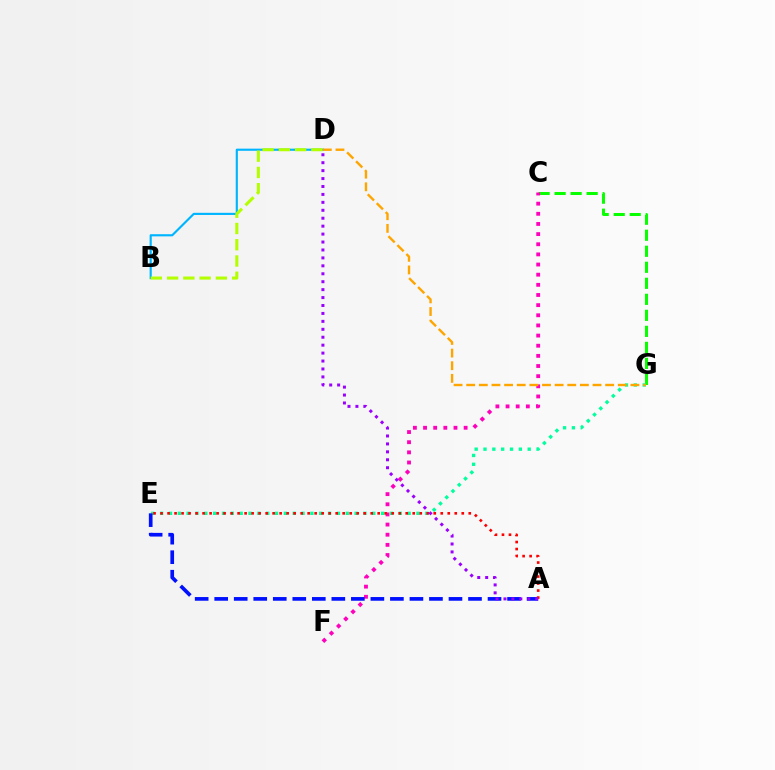{('C', 'G'): [{'color': '#08ff00', 'line_style': 'dashed', 'thickness': 2.18}], ('C', 'F'): [{'color': '#ff00bd', 'line_style': 'dotted', 'thickness': 2.76}], ('E', 'G'): [{'color': '#00ff9d', 'line_style': 'dotted', 'thickness': 2.4}], ('A', 'E'): [{'color': '#0010ff', 'line_style': 'dashed', 'thickness': 2.65}, {'color': '#ff0000', 'line_style': 'dotted', 'thickness': 1.9}], ('B', 'D'): [{'color': '#00b5ff', 'line_style': 'solid', 'thickness': 1.55}, {'color': '#b3ff00', 'line_style': 'dashed', 'thickness': 2.21}], ('D', 'G'): [{'color': '#ffa500', 'line_style': 'dashed', 'thickness': 1.72}], ('A', 'D'): [{'color': '#9b00ff', 'line_style': 'dotted', 'thickness': 2.16}]}